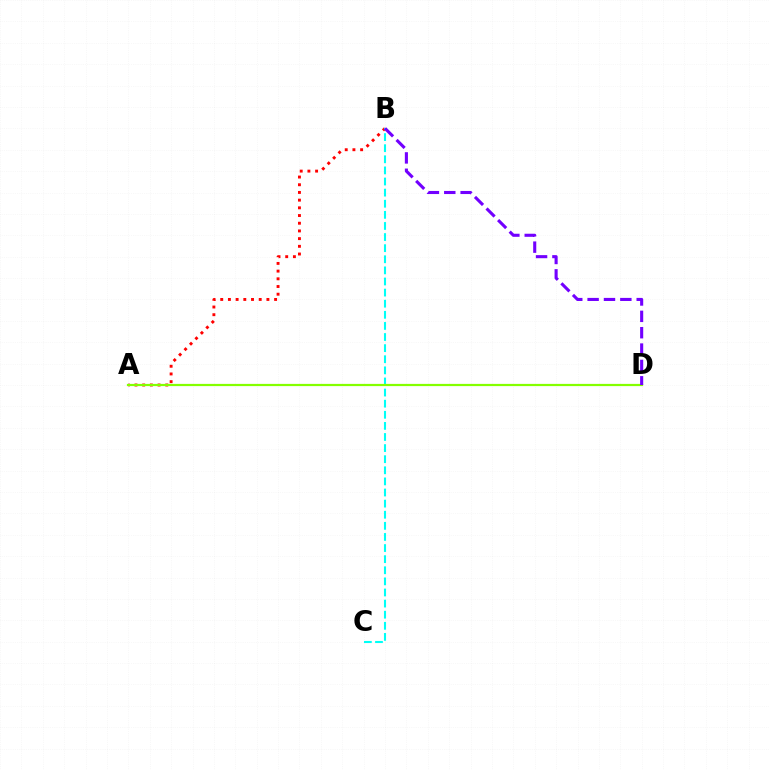{('A', 'B'): [{'color': '#ff0000', 'line_style': 'dotted', 'thickness': 2.09}], ('B', 'C'): [{'color': '#00fff6', 'line_style': 'dashed', 'thickness': 1.51}], ('A', 'D'): [{'color': '#84ff00', 'line_style': 'solid', 'thickness': 1.59}], ('B', 'D'): [{'color': '#7200ff', 'line_style': 'dashed', 'thickness': 2.22}]}